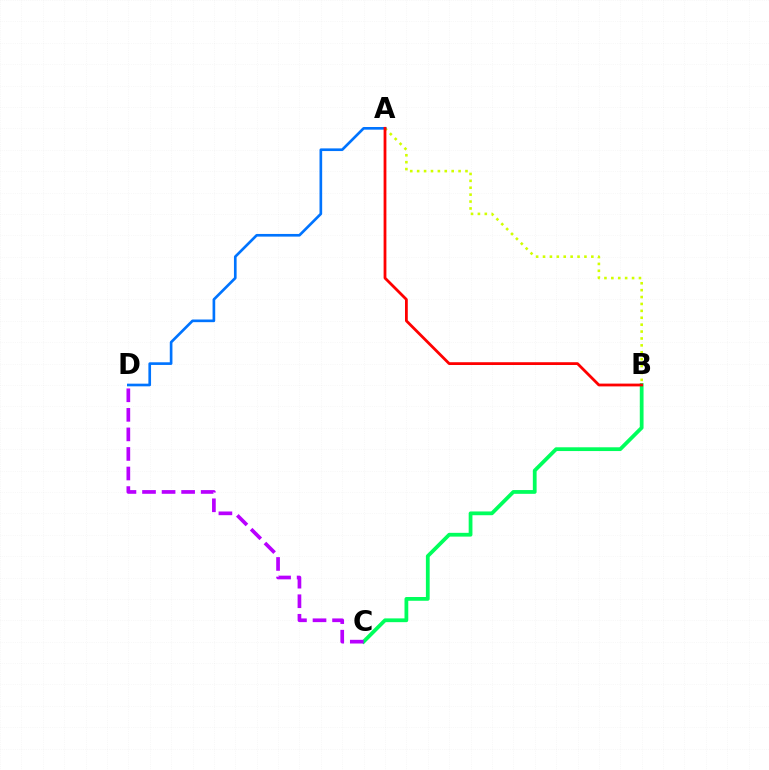{('A', 'B'): [{'color': '#d1ff00', 'line_style': 'dotted', 'thickness': 1.88}, {'color': '#ff0000', 'line_style': 'solid', 'thickness': 2.01}], ('A', 'D'): [{'color': '#0074ff', 'line_style': 'solid', 'thickness': 1.92}], ('B', 'C'): [{'color': '#00ff5c', 'line_style': 'solid', 'thickness': 2.71}], ('C', 'D'): [{'color': '#b900ff', 'line_style': 'dashed', 'thickness': 2.66}]}